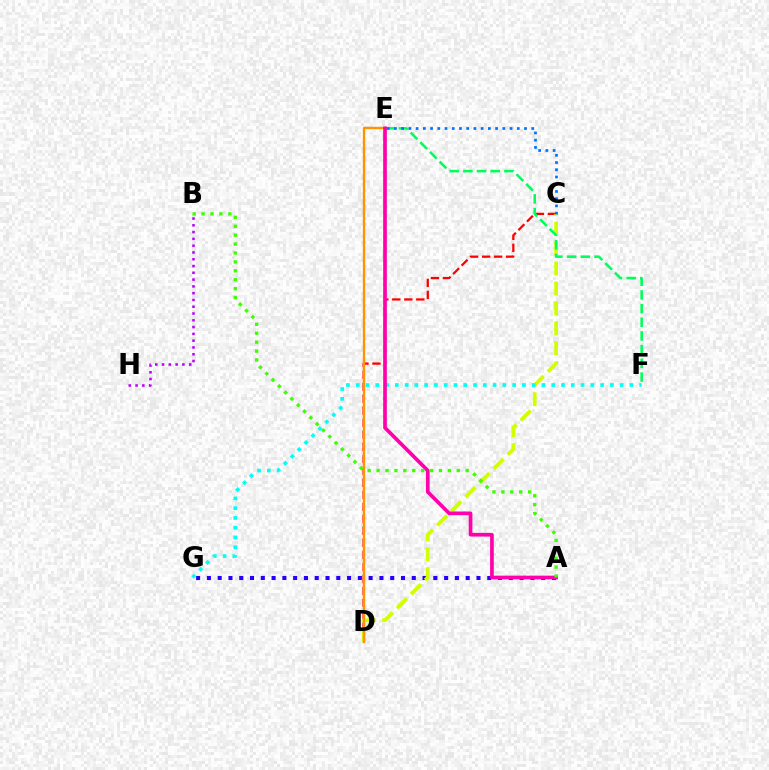{('C', 'D'): [{'color': '#ff0000', 'line_style': 'dashed', 'thickness': 1.63}, {'color': '#d1ff00', 'line_style': 'dashed', 'thickness': 2.71}], ('A', 'G'): [{'color': '#2500ff', 'line_style': 'dotted', 'thickness': 2.93}], ('E', 'F'): [{'color': '#00ff5c', 'line_style': 'dashed', 'thickness': 1.86}], ('D', 'E'): [{'color': '#ff9400', 'line_style': 'solid', 'thickness': 1.71}], ('C', 'E'): [{'color': '#0074ff', 'line_style': 'dotted', 'thickness': 1.96}], ('F', 'G'): [{'color': '#00fff6', 'line_style': 'dotted', 'thickness': 2.66}], ('A', 'E'): [{'color': '#ff00ac', 'line_style': 'solid', 'thickness': 2.65}], ('B', 'H'): [{'color': '#b900ff', 'line_style': 'dotted', 'thickness': 1.84}], ('A', 'B'): [{'color': '#3dff00', 'line_style': 'dotted', 'thickness': 2.42}]}